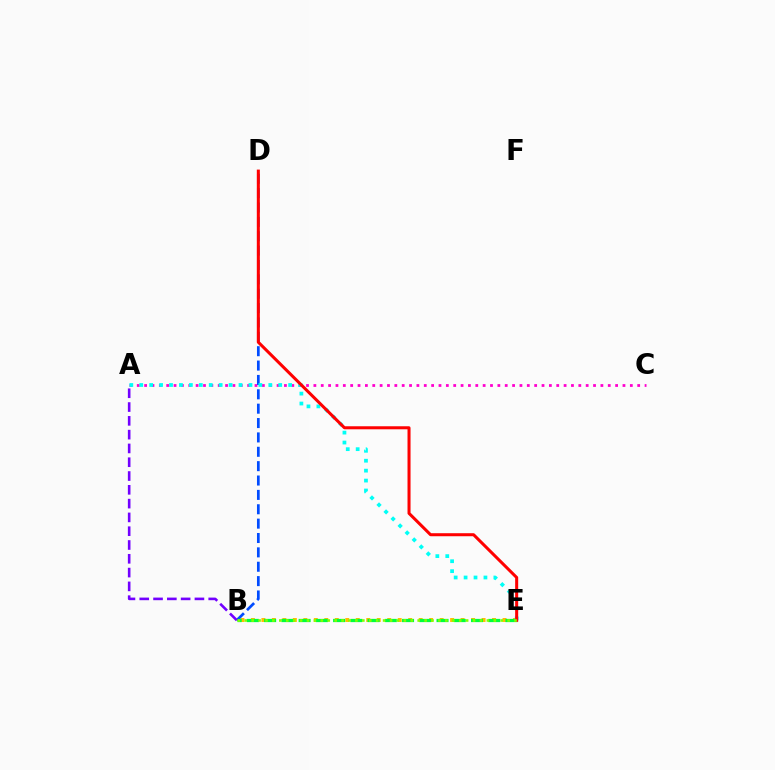{('A', 'C'): [{'color': '#ff00cf', 'line_style': 'dotted', 'thickness': 2.0}], ('B', 'E'): [{'color': '#ffbd00', 'line_style': 'dotted', 'thickness': 2.85}, {'color': '#00ff39', 'line_style': 'dashed', 'thickness': 2.34}, {'color': '#84ff00', 'line_style': 'dotted', 'thickness': 1.88}], ('B', 'D'): [{'color': '#004bff', 'line_style': 'dashed', 'thickness': 1.95}], ('A', 'E'): [{'color': '#00fff6', 'line_style': 'dotted', 'thickness': 2.7}], ('D', 'E'): [{'color': '#ff0000', 'line_style': 'solid', 'thickness': 2.18}], ('A', 'B'): [{'color': '#7200ff', 'line_style': 'dashed', 'thickness': 1.87}]}